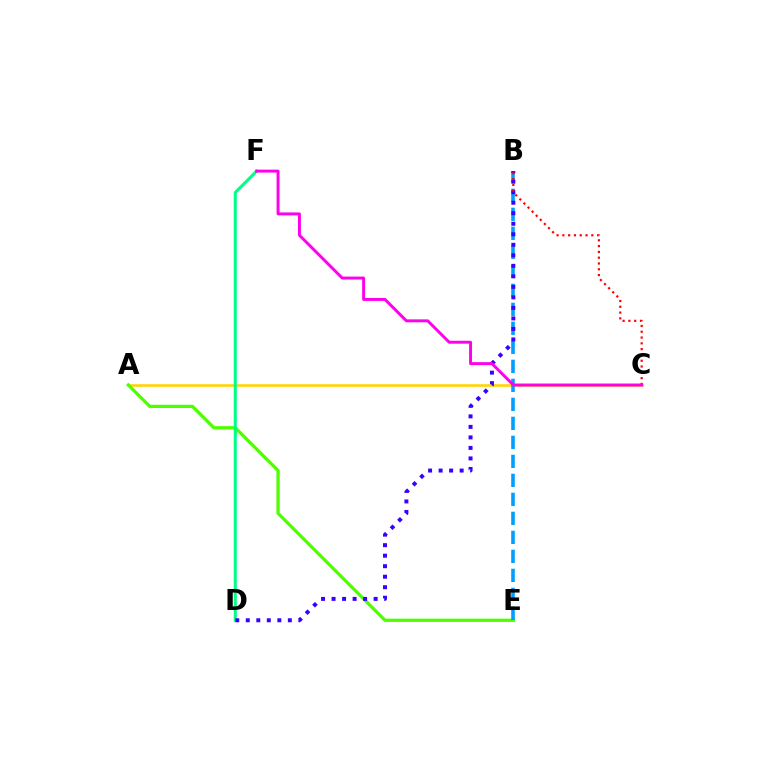{('A', 'C'): [{'color': '#ffd500', 'line_style': 'solid', 'thickness': 1.86}], ('A', 'E'): [{'color': '#4fff00', 'line_style': 'solid', 'thickness': 2.35}], ('B', 'E'): [{'color': '#009eff', 'line_style': 'dashed', 'thickness': 2.58}], ('D', 'F'): [{'color': '#00ff86', 'line_style': 'solid', 'thickness': 2.2}], ('B', 'D'): [{'color': '#3700ff', 'line_style': 'dotted', 'thickness': 2.86}], ('B', 'C'): [{'color': '#ff0000', 'line_style': 'dotted', 'thickness': 1.57}], ('C', 'F'): [{'color': '#ff00ed', 'line_style': 'solid', 'thickness': 2.12}]}